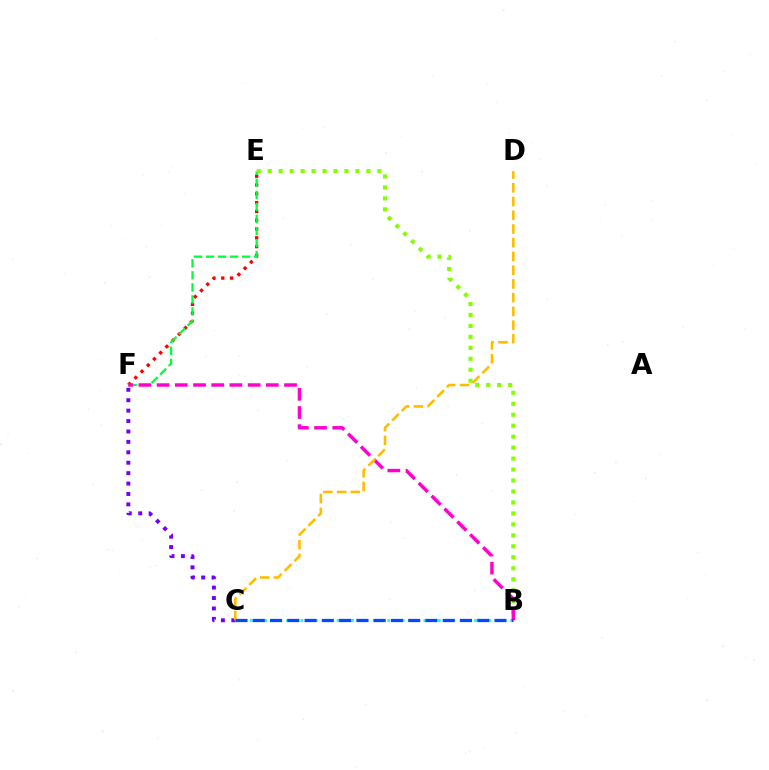{('E', 'F'): [{'color': '#ff0000', 'line_style': 'dotted', 'thickness': 2.39}, {'color': '#00ff39', 'line_style': 'dashed', 'thickness': 1.64}], ('B', 'E'): [{'color': '#84ff00', 'line_style': 'dotted', 'thickness': 2.98}], ('C', 'F'): [{'color': '#7200ff', 'line_style': 'dotted', 'thickness': 2.83}], ('B', 'C'): [{'color': '#00fff6', 'line_style': 'dotted', 'thickness': 1.96}, {'color': '#004bff', 'line_style': 'dashed', 'thickness': 2.35}], ('B', 'F'): [{'color': '#ff00cf', 'line_style': 'dashed', 'thickness': 2.47}], ('C', 'D'): [{'color': '#ffbd00', 'line_style': 'dashed', 'thickness': 1.87}]}